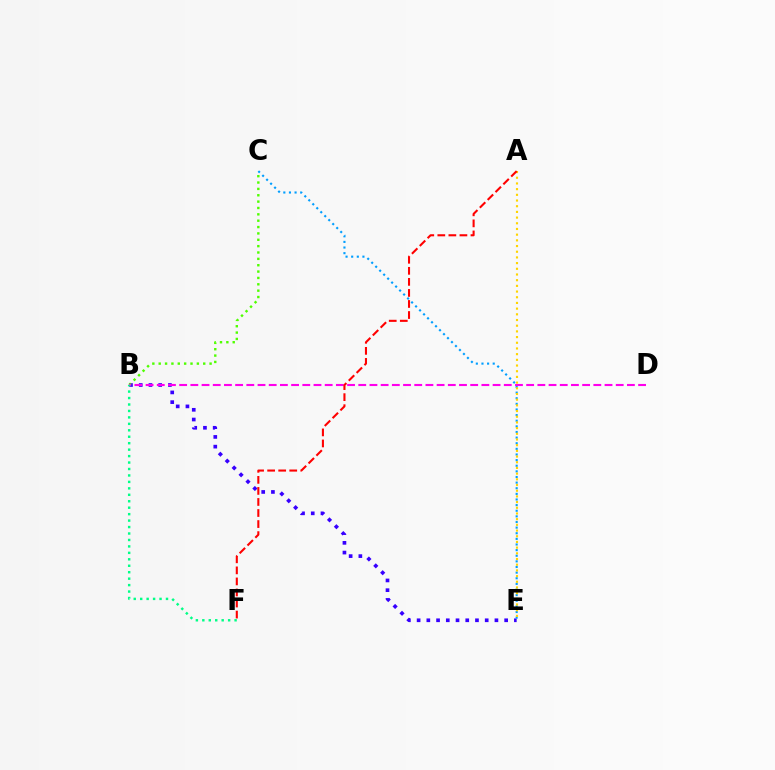{('B', 'E'): [{'color': '#3700ff', 'line_style': 'dotted', 'thickness': 2.64}], ('B', 'C'): [{'color': '#4fff00', 'line_style': 'dotted', 'thickness': 1.73}], ('C', 'E'): [{'color': '#009eff', 'line_style': 'dotted', 'thickness': 1.53}], ('B', 'D'): [{'color': '#ff00ed', 'line_style': 'dashed', 'thickness': 1.52}], ('A', 'E'): [{'color': '#ffd500', 'line_style': 'dotted', 'thickness': 1.55}], ('A', 'F'): [{'color': '#ff0000', 'line_style': 'dashed', 'thickness': 1.5}], ('B', 'F'): [{'color': '#00ff86', 'line_style': 'dotted', 'thickness': 1.75}]}